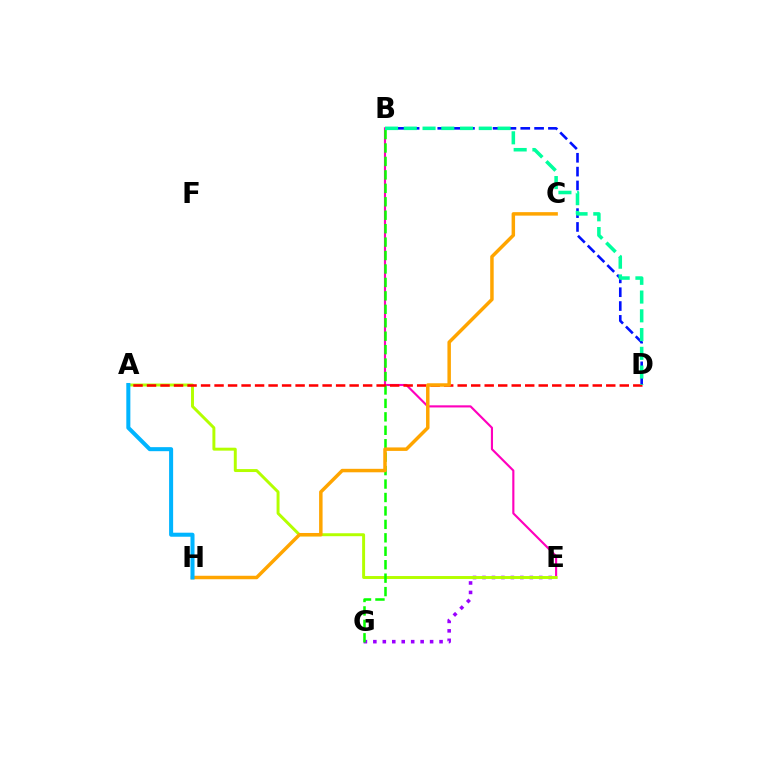{('B', 'E'): [{'color': '#ff00bd', 'line_style': 'solid', 'thickness': 1.54}], ('E', 'G'): [{'color': '#9b00ff', 'line_style': 'dotted', 'thickness': 2.57}], ('A', 'E'): [{'color': '#b3ff00', 'line_style': 'solid', 'thickness': 2.12}], ('B', 'G'): [{'color': '#08ff00', 'line_style': 'dashed', 'thickness': 1.83}], ('B', 'D'): [{'color': '#0010ff', 'line_style': 'dashed', 'thickness': 1.88}, {'color': '#00ff9d', 'line_style': 'dashed', 'thickness': 2.55}], ('A', 'D'): [{'color': '#ff0000', 'line_style': 'dashed', 'thickness': 1.83}], ('C', 'H'): [{'color': '#ffa500', 'line_style': 'solid', 'thickness': 2.51}], ('A', 'H'): [{'color': '#00b5ff', 'line_style': 'solid', 'thickness': 2.91}]}